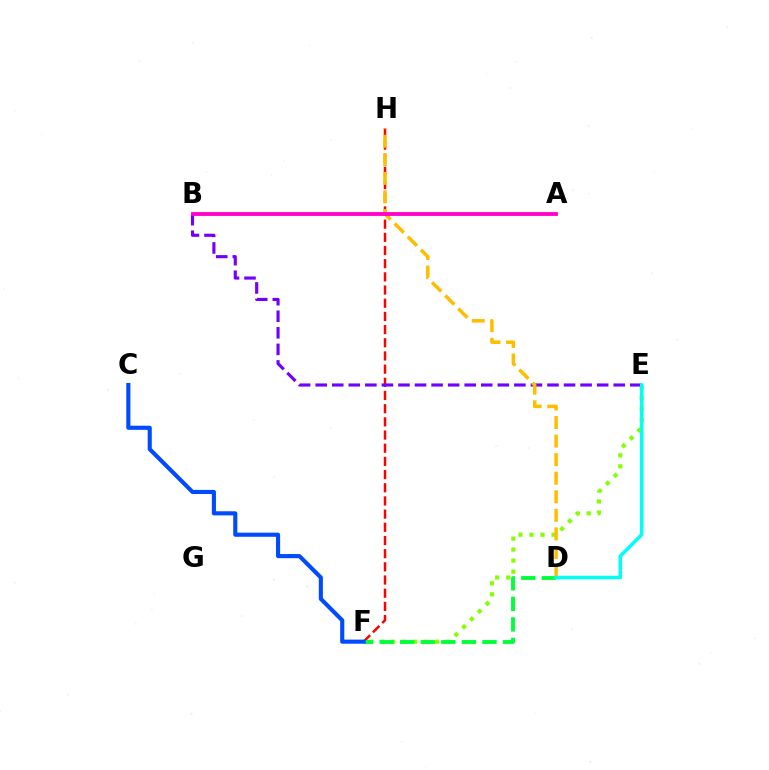{('F', 'H'): [{'color': '#ff0000', 'line_style': 'dashed', 'thickness': 1.79}], ('E', 'F'): [{'color': '#84ff00', 'line_style': 'dotted', 'thickness': 2.99}], ('D', 'F'): [{'color': '#00ff39', 'line_style': 'dashed', 'thickness': 2.79}], ('B', 'E'): [{'color': '#7200ff', 'line_style': 'dashed', 'thickness': 2.25}], ('C', 'F'): [{'color': '#004bff', 'line_style': 'solid', 'thickness': 2.96}], ('D', 'H'): [{'color': '#ffbd00', 'line_style': 'dashed', 'thickness': 2.52}], ('D', 'E'): [{'color': '#00fff6', 'line_style': 'solid', 'thickness': 2.54}], ('A', 'B'): [{'color': '#ff00cf', 'line_style': 'solid', 'thickness': 2.76}]}